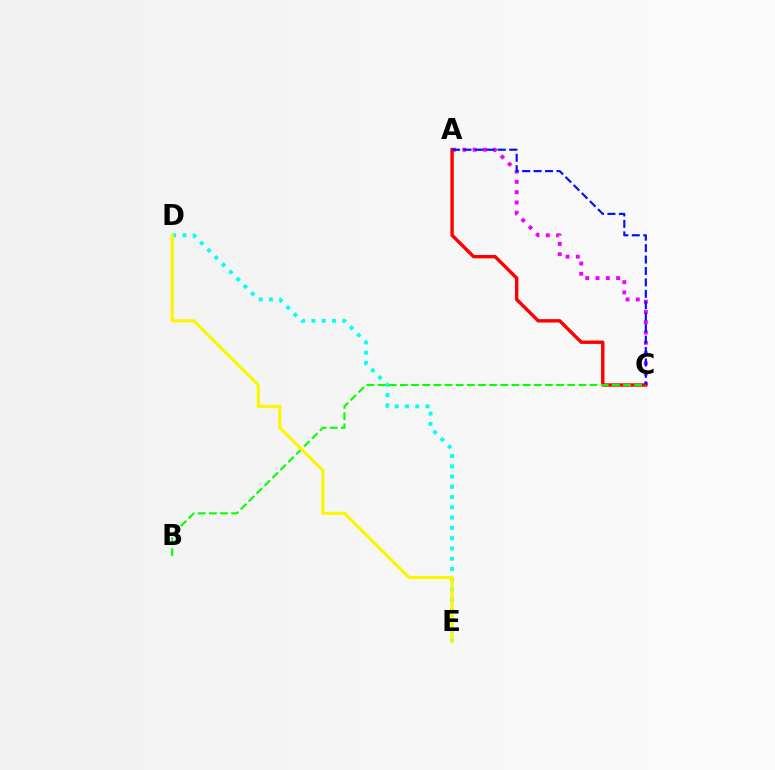{('A', 'C'): [{'color': '#ee00ff', 'line_style': 'dotted', 'thickness': 2.79}, {'color': '#ff0000', 'line_style': 'solid', 'thickness': 2.44}, {'color': '#0010ff', 'line_style': 'dashed', 'thickness': 1.55}], ('D', 'E'): [{'color': '#00fff6', 'line_style': 'dotted', 'thickness': 2.79}, {'color': '#fcf500', 'line_style': 'solid', 'thickness': 2.25}], ('B', 'C'): [{'color': '#08ff00', 'line_style': 'dashed', 'thickness': 1.52}]}